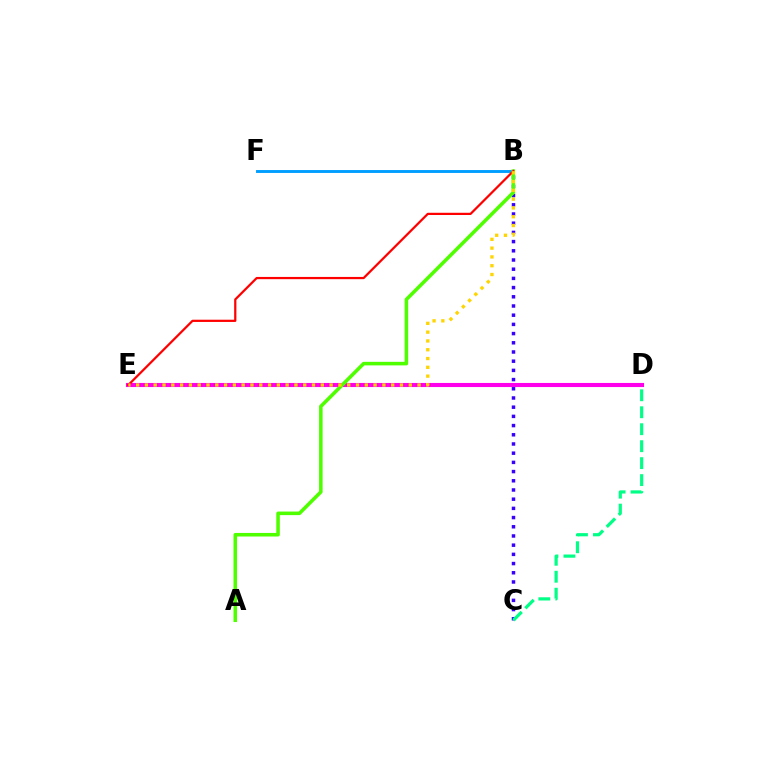{('B', 'C'): [{'color': '#3700ff', 'line_style': 'dotted', 'thickness': 2.5}], ('D', 'E'): [{'color': '#ff00ed', 'line_style': 'solid', 'thickness': 2.95}], ('B', 'F'): [{'color': '#009eff', 'line_style': 'solid', 'thickness': 2.09}], ('A', 'B'): [{'color': '#4fff00', 'line_style': 'solid', 'thickness': 2.56}], ('C', 'D'): [{'color': '#00ff86', 'line_style': 'dashed', 'thickness': 2.3}], ('B', 'E'): [{'color': '#ff0000', 'line_style': 'solid', 'thickness': 1.61}, {'color': '#ffd500', 'line_style': 'dotted', 'thickness': 2.39}]}